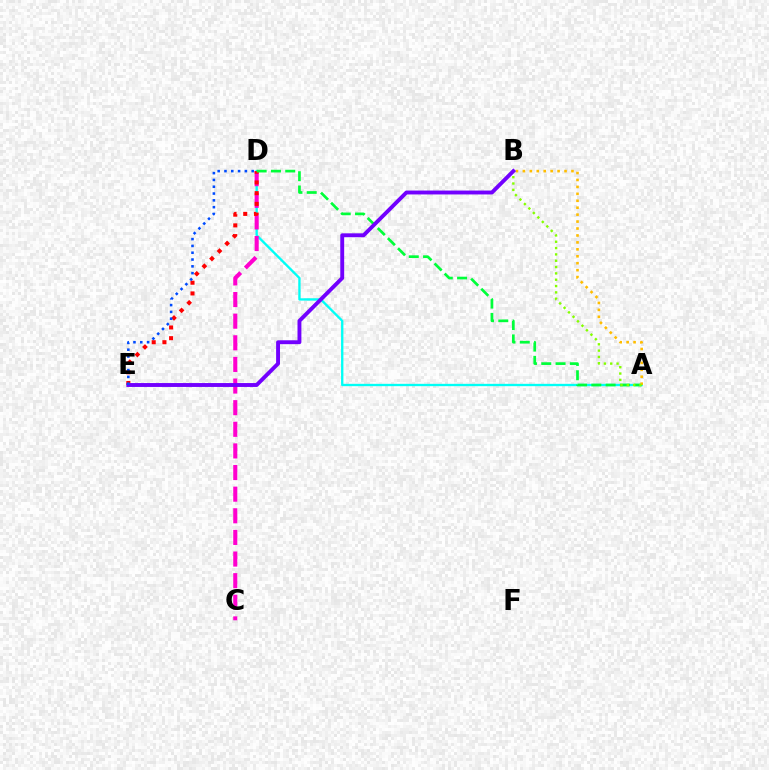{('A', 'D'): [{'color': '#00fff6', 'line_style': 'solid', 'thickness': 1.68}, {'color': '#00ff39', 'line_style': 'dashed', 'thickness': 1.94}], ('C', 'D'): [{'color': '#ff00cf', 'line_style': 'dashed', 'thickness': 2.94}], ('D', 'E'): [{'color': '#ff0000', 'line_style': 'dotted', 'thickness': 2.91}, {'color': '#004bff', 'line_style': 'dotted', 'thickness': 1.85}], ('A', 'B'): [{'color': '#ffbd00', 'line_style': 'dotted', 'thickness': 1.89}, {'color': '#84ff00', 'line_style': 'dotted', 'thickness': 1.72}], ('B', 'E'): [{'color': '#7200ff', 'line_style': 'solid', 'thickness': 2.8}]}